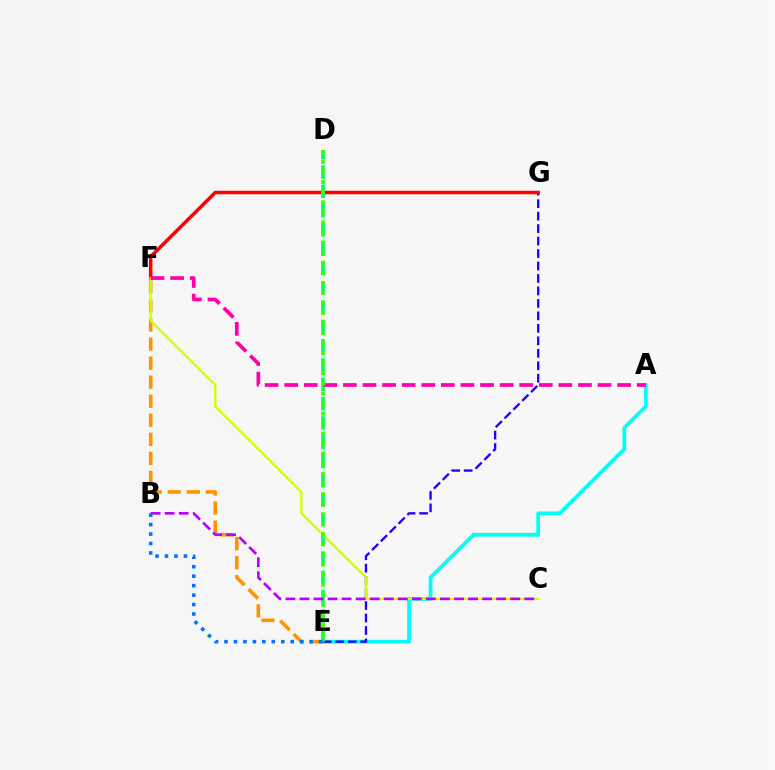{('A', 'E'): [{'color': '#00fff6', 'line_style': 'solid', 'thickness': 2.7}], ('E', 'G'): [{'color': '#2500ff', 'line_style': 'dashed', 'thickness': 1.69}], ('F', 'G'): [{'color': '#ff0000', 'line_style': 'solid', 'thickness': 2.53}], ('E', 'F'): [{'color': '#ff9400', 'line_style': 'dashed', 'thickness': 2.59}], ('D', 'E'): [{'color': '#00ff5c', 'line_style': 'dashed', 'thickness': 2.62}, {'color': '#3dff00', 'line_style': 'dotted', 'thickness': 2.74}], ('C', 'F'): [{'color': '#d1ff00', 'line_style': 'solid', 'thickness': 1.65}], ('B', 'C'): [{'color': '#b900ff', 'line_style': 'dashed', 'thickness': 1.91}], ('A', 'F'): [{'color': '#ff00ac', 'line_style': 'dashed', 'thickness': 2.66}], ('B', 'E'): [{'color': '#0074ff', 'line_style': 'dotted', 'thickness': 2.57}]}